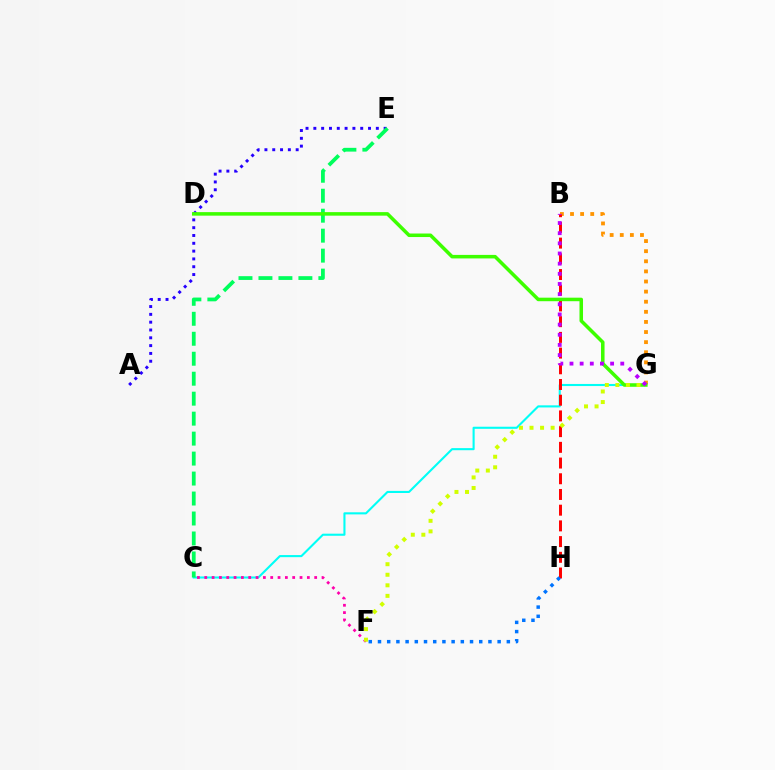{('A', 'E'): [{'color': '#2500ff', 'line_style': 'dotted', 'thickness': 2.12}], ('C', 'G'): [{'color': '#00fff6', 'line_style': 'solid', 'thickness': 1.51}], ('C', 'E'): [{'color': '#00ff5c', 'line_style': 'dashed', 'thickness': 2.71}], ('B', 'G'): [{'color': '#ff9400', 'line_style': 'dotted', 'thickness': 2.75}, {'color': '#b900ff', 'line_style': 'dotted', 'thickness': 2.76}], ('C', 'F'): [{'color': '#ff00ac', 'line_style': 'dotted', 'thickness': 1.99}], ('B', 'H'): [{'color': '#ff0000', 'line_style': 'dashed', 'thickness': 2.13}], ('D', 'G'): [{'color': '#3dff00', 'line_style': 'solid', 'thickness': 2.54}], ('F', 'G'): [{'color': '#d1ff00', 'line_style': 'dotted', 'thickness': 2.87}], ('F', 'H'): [{'color': '#0074ff', 'line_style': 'dotted', 'thickness': 2.5}]}